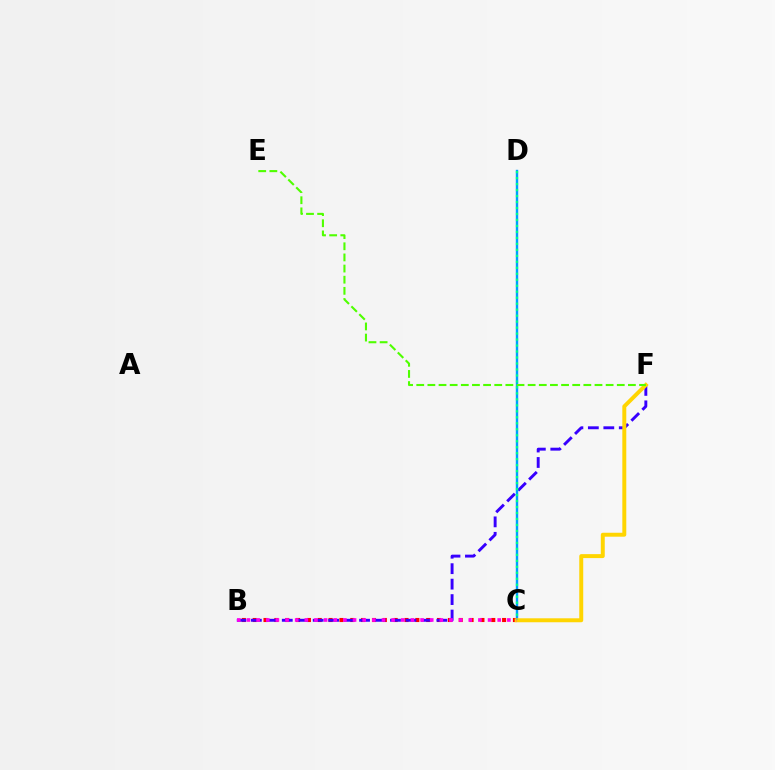{('B', 'C'): [{'color': '#ff0000', 'line_style': 'dotted', 'thickness': 2.95}, {'color': '#ff00ed', 'line_style': 'dotted', 'thickness': 2.62}], ('B', 'F'): [{'color': '#3700ff', 'line_style': 'dashed', 'thickness': 2.1}], ('C', 'D'): [{'color': '#009eff', 'line_style': 'solid', 'thickness': 1.73}, {'color': '#00ff86', 'line_style': 'dotted', 'thickness': 1.62}], ('C', 'F'): [{'color': '#ffd500', 'line_style': 'solid', 'thickness': 2.85}], ('E', 'F'): [{'color': '#4fff00', 'line_style': 'dashed', 'thickness': 1.51}]}